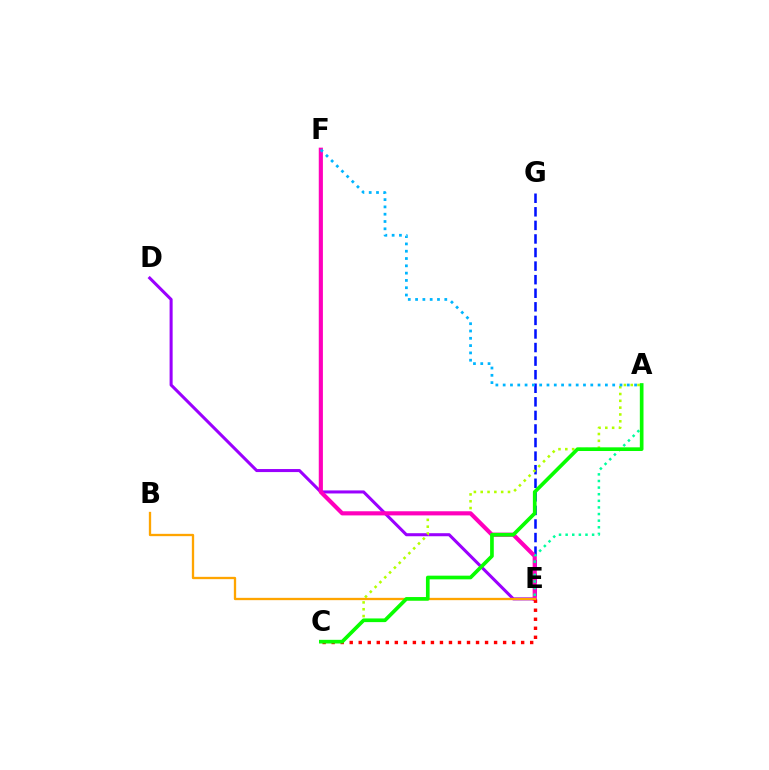{('D', 'E'): [{'color': '#9b00ff', 'line_style': 'solid', 'thickness': 2.19}], ('E', 'G'): [{'color': '#0010ff', 'line_style': 'dashed', 'thickness': 1.84}], ('A', 'C'): [{'color': '#b3ff00', 'line_style': 'dotted', 'thickness': 1.85}, {'color': '#08ff00', 'line_style': 'solid', 'thickness': 2.65}], ('E', 'F'): [{'color': '#ff00bd', 'line_style': 'solid', 'thickness': 2.99}], ('A', 'E'): [{'color': '#00ff9d', 'line_style': 'dotted', 'thickness': 1.8}], ('C', 'E'): [{'color': '#ff0000', 'line_style': 'dotted', 'thickness': 2.45}], ('B', 'E'): [{'color': '#ffa500', 'line_style': 'solid', 'thickness': 1.66}], ('A', 'F'): [{'color': '#00b5ff', 'line_style': 'dotted', 'thickness': 1.98}]}